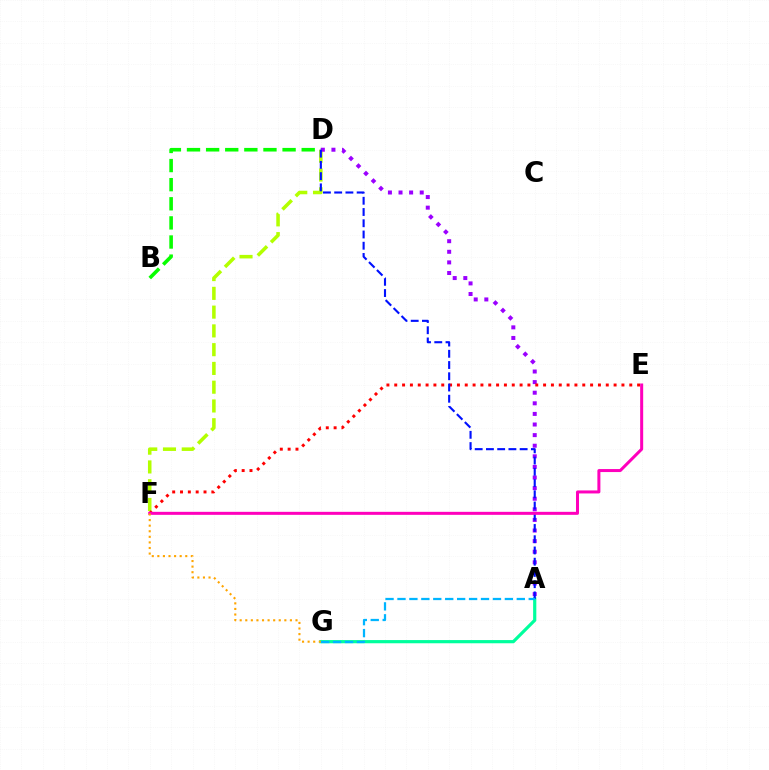{('D', 'F'): [{'color': '#b3ff00', 'line_style': 'dashed', 'thickness': 2.55}], ('B', 'D'): [{'color': '#08ff00', 'line_style': 'dashed', 'thickness': 2.6}], ('A', 'G'): [{'color': '#00ff9d', 'line_style': 'solid', 'thickness': 2.3}, {'color': '#00b5ff', 'line_style': 'dashed', 'thickness': 1.62}], ('A', 'D'): [{'color': '#9b00ff', 'line_style': 'dotted', 'thickness': 2.88}, {'color': '#0010ff', 'line_style': 'dashed', 'thickness': 1.53}], ('E', 'F'): [{'color': '#ff0000', 'line_style': 'dotted', 'thickness': 2.13}, {'color': '#ff00bd', 'line_style': 'solid', 'thickness': 2.17}], ('F', 'G'): [{'color': '#ffa500', 'line_style': 'dotted', 'thickness': 1.52}]}